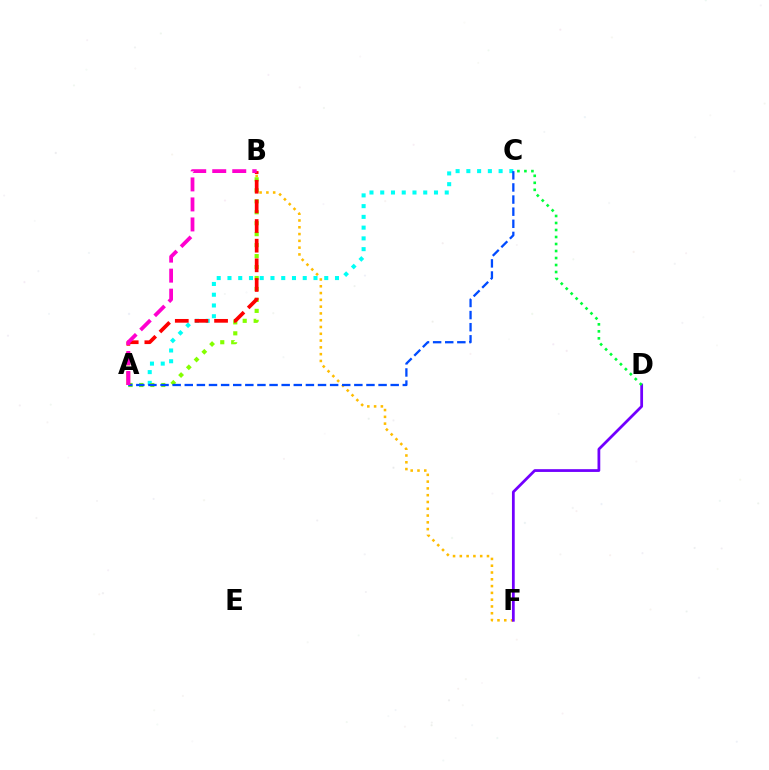{('B', 'F'): [{'color': '#ffbd00', 'line_style': 'dotted', 'thickness': 1.84}], ('A', 'C'): [{'color': '#00fff6', 'line_style': 'dotted', 'thickness': 2.92}, {'color': '#004bff', 'line_style': 'dashed', 'thickness': 1.65}], ('A', 'B'): [{'color': '#84ff00', 'line_style': 'dotted', 'thickness': 2.98}, {'color': '#ff0000', 'line_style': 'dashed', 'thickness': 2.67}, {'color': '#ff00cf', 'line_style': 'dashed', 'thickness': 2.72}], ('D', 'F'): [{'color': '#7200ff', 'line_style': 'solid', 'thickness': 1.99}], ('C', 'D'): [{'color': '#00ff39', 'line_style': 'dotted', 'thickness': 1.9}]}